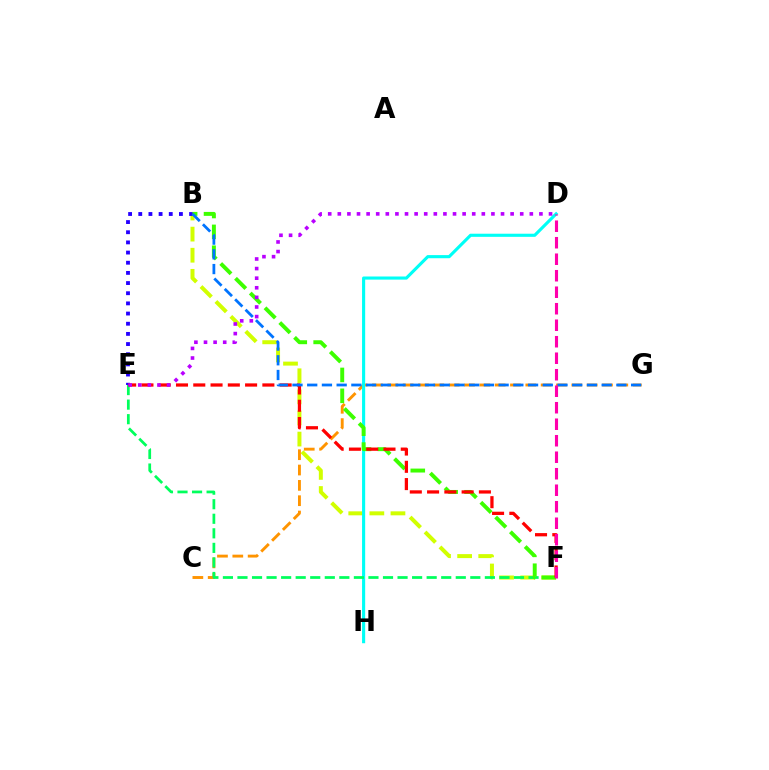{('B', 'F'): [{'color': '#d1ff00', 'line_style': 'dashed', 'thickness': 2.87}, {'color': '#3dff00', 'line_style': 'dashed', 'thickness': 2.84}], ('C', 'G'): [{'color': '#ff9400', 'line_style': 'dashed', 'thickness': 2.08}], ('D', 'H'): [{'color': '#00fff6', 'line_style': 'solid', 'thickness': 2.25}], ('E', 'F'): [{'color': '#00ff5c', 'line_style': 'dashed', 'thickness': 1.98}, {'color': '#ff0000', 'line_style': 'dashed', 'thickness': 2.35}], ('B', 'E'): [{'color': '#2500ff', 'line_style': 'dotted', 'thickness': 2.76}], ('B', 'G'): [{'color': '#0074ff', 'line_style': 'dashed', 'thickness': 2.0}], ('D', 'F'): [{'color': '#ff00ac', 'line_style': 'dashed', 'thickness': 2.24}], ('D', 'E'): [{'color': '#b900ff', 'line_style': 'dotted', 'thickness': 2.61}]}